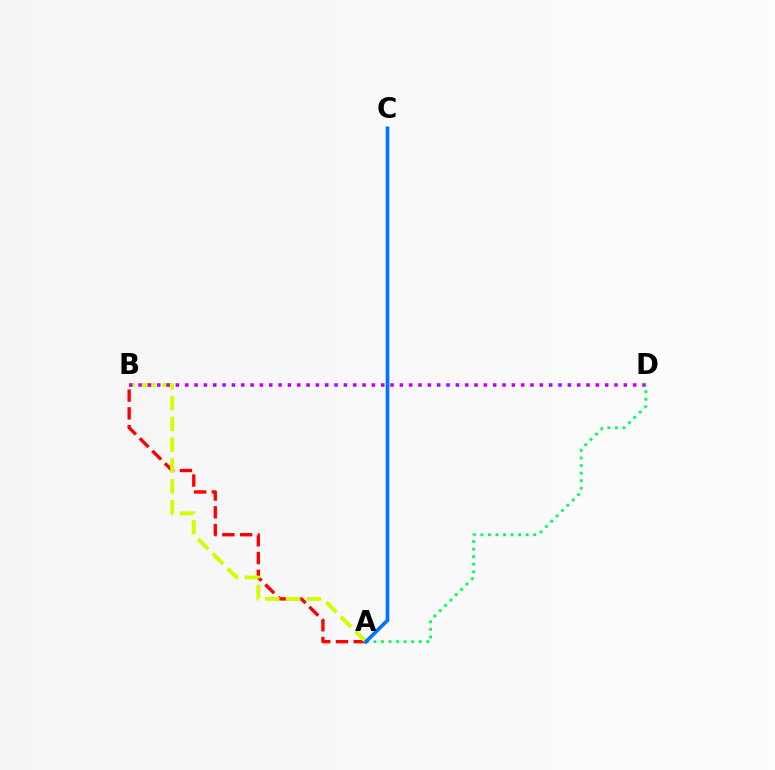{('A', 'B'): [{'color': '#ff0000', 'line_style': 'dashed', 'thickness': 2.41}, {'color': '#d1ff00', 'line_style': 'dashed', 'thickness': 2.83}], ('B', 'D'): [{'color': '#b900ff', 'line_style': 'dotted', 'thickness': 2.54}], ('A', 'D'): [{'color': '#00ff5c', 'line_style': 'dotted', 'thickness': 2.05}], ('A', 'C'): [{'color': '#0074ff', 'line_style': 'solid', 'thickness': 2.65}]}